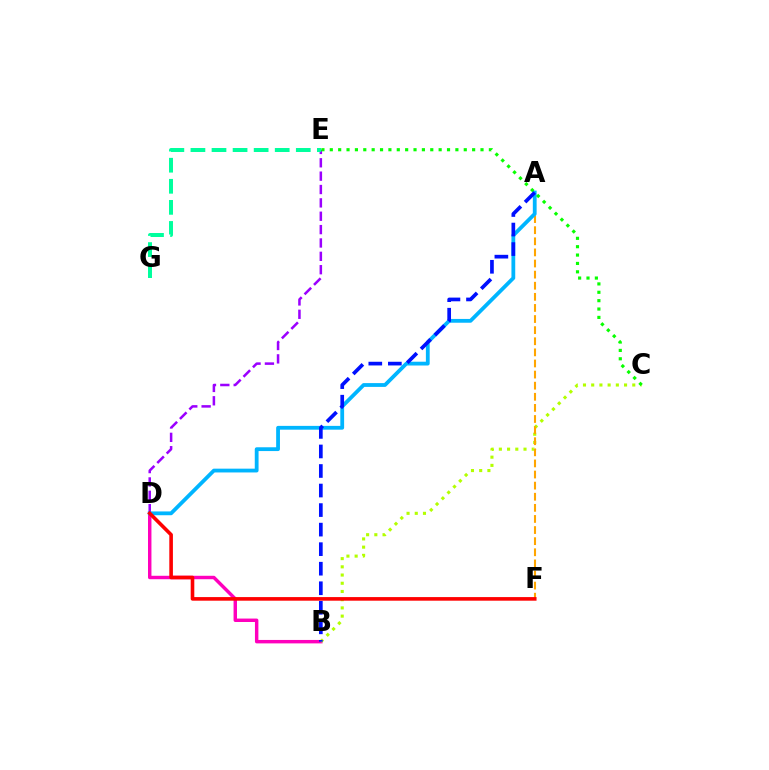{('B', 'D'): [{'color': '#ff00bd', 'line_style': 'solid', 'thickness': 2.47}], ('B', 'C'): [{'color': '#b3ff00', 'line_style': 'dotted', 'thickness': 2.23}], ('D', 'E'): [{'color': '#9b00ff', 'line_style': 'dashed', 'thickness': 1.82}], ('A', 'F'): [{'color': '#ffa500', 'line_style': 'dashed', 'thickness': 1.51}], ('A', 'D'): [{'color': '#00b5ff', 'line_style': 'solid', 'thickness': 2.73}], ('E', 'G'): [{'color': '#00ff9d', 'line_style': 'dashed', 'thickness': 2.86}], ('D', 'F'): [{'color': '#ff0000', 'line_style': 'solid', 'thickness': 2.6}], ('C', 'E'): [{'color': '#08ff00', 'line_style': 'dotted', 'thickness': 2.27}], ('A', 'B'): [{'color': '#0010ff', 'line_style': 'dashed', 'thickness': 2.65}]}